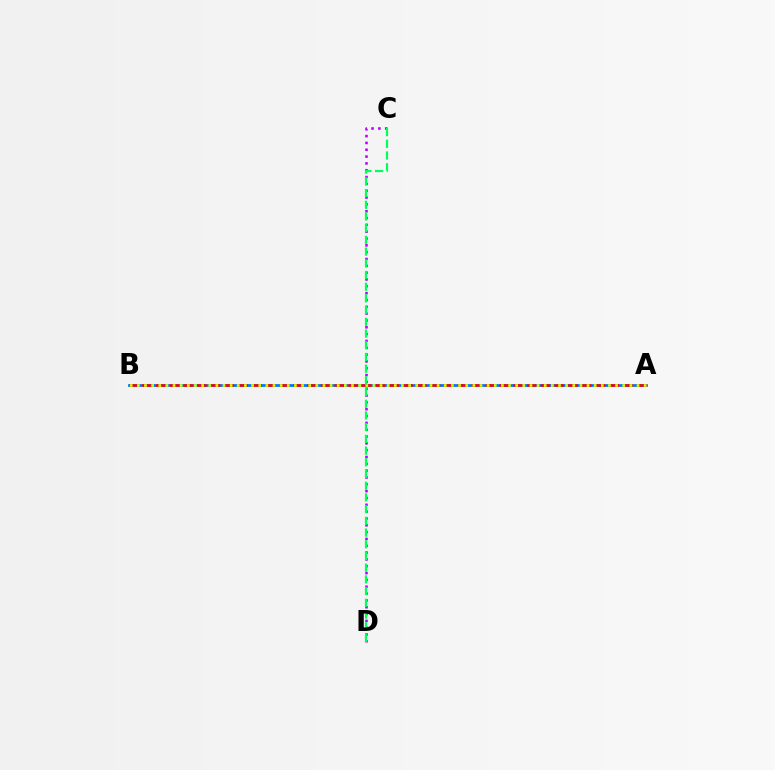{('A', 'B'): [{'color': '#0074ff', 'line_style': 'solid', 'thickness': 1.97}, {'color': '#ff0000', 'line_style': 'dashed', 'thickness': 1.87}, {'color': '#d1ff00', 'line_style': 'dotted', 'thickness': 1.94}], ('C', 'D'): [{'color': '#b900ff', 'line_style': 'dotted', 'thickness': 1.86}, {'color': '#00ff5c', 'line_style': 'dashed', 'thickness': 1.59}]}